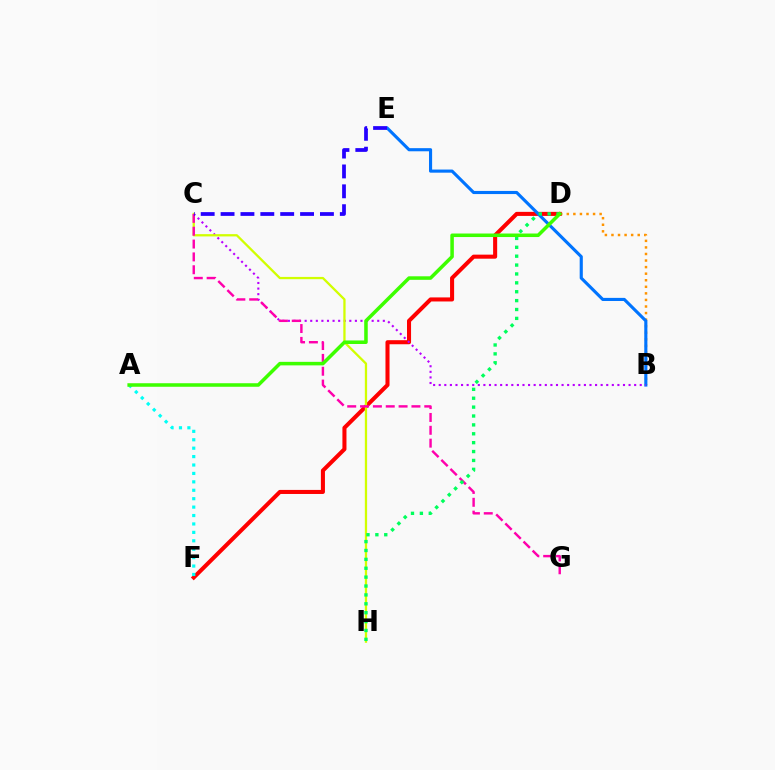{('B', 'D'): [{'color': '#ff9400', 'line_style': 'dotted', 'thickness': 1.78}], ('D', 'F'): [{'color': '#ff0000', 'line_style': 'solid', 'thickness': 2.92}], ('B', 'E'): [{'color': '#0074ff', 'line_style': 'solid', 'thickness': 2.25}], ('B', 'C'): [{'color': '#b900ff', 'line_style': 'dotted', 'thickness': 1.52}], ('C', 'H'): [{'color': '#d1ff00', 'line_style': 'solid', 'thickness': 1.64}], ('C', 'G'): [{'color': '#ff00ac', 'line_style': 'dashed', 'thickness': 1.74}], ('A', 'F'): [{'color': '#00fff6', 'line_style': 'dotted', 'thickness': 2.29}], ('C', 'E'): [{'color': '#2500ff', 'line_style': 'dashed', 'thickness': 2.7}], ('D', 'H'): [{'color': '#00ff5c', 'line_style': 'dotted', 'thickness': 2.41}], ('A', 'D'): [{'color': '#3dff00', 'line_style': 'solid', 'thickness': 2.54}]}